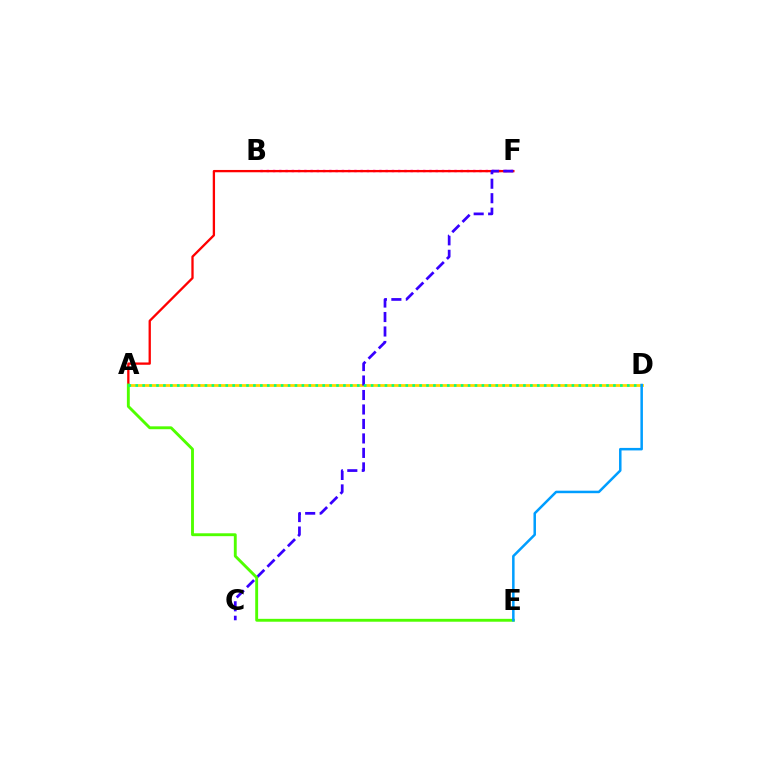{('B', 'F'): [{'color': '#ff00ed', 'line_style': 'dotted', 'thickness': 1.7}], ('A', 'F'): [{'color': '#ff0000', 'line_style': 'solid', 'thickness': 1.66}], ('A', 'D'): [{'color': '#ffd500', 'line_style': 'solid', 'thickness': 2.0}, {'color': '#00ff86', 'line_style': 'dotted', 'thickness': 1.88}], ('C', 'F'): [{'color': '#3700ff', 'line_style': 'dashed', 'thickness': 1.97}], ('A', 'E'): [{'color': '#4fff00', 'line_style': 'solid', 'thickness': 2.08}], ('D', 'E'): [{'color': '#009eff', 'line_style': 'solid', 'thickness': 1.81}]}